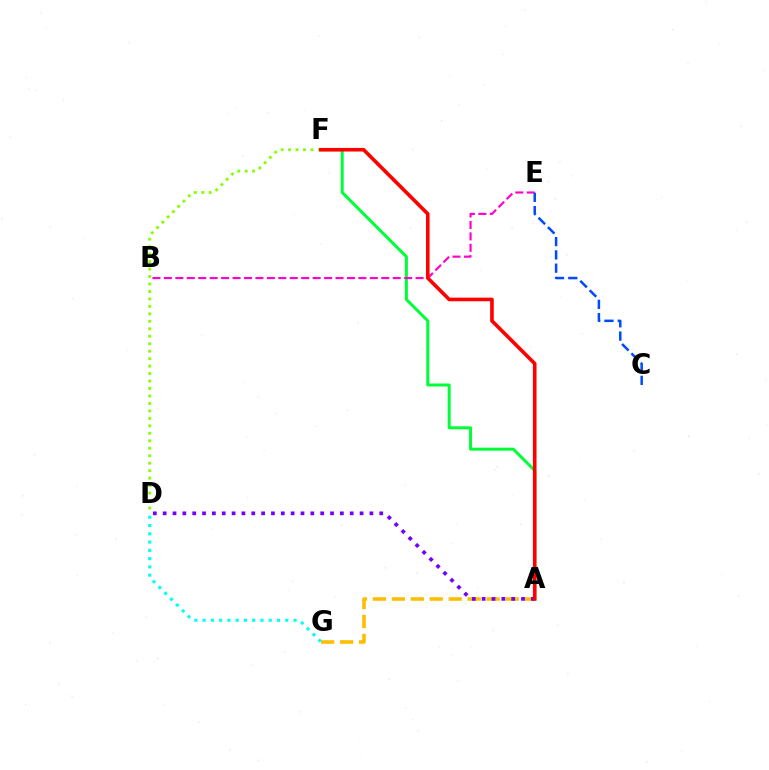{('D', 'F'): [{'color': '#84ff00', 'line_style': 'dotted', 'thickness': 2.03}], ('A', 'G'): [{'color': '#ffbd00', 'line_style': 'dashed', 'thickness': 2.58}], ('A', 'F'): [{'color': '#00ff39', 'line_style': 'solid', 'thickness': 2.16}, {'color': '#ff0000', 'line_style': 'solid', 'thickness': 2.6}], ('A', 'D'): [{'color': '#7200ff', 'line_style': 'dotted', 'thickness': 2.67}], ('B', 'E'): [{'color': '#ff00cf', 'line_style': 'dashed', 'thickness': 1.55}], ('C', 'E'): [{'color': '#004bff', 'line_style': 'dashed', 'thickness': 1.8}], ('D', 'G'): [{'color': '#00fff6', 'line_style': 'dotted', 'thickness': 2.25}]}